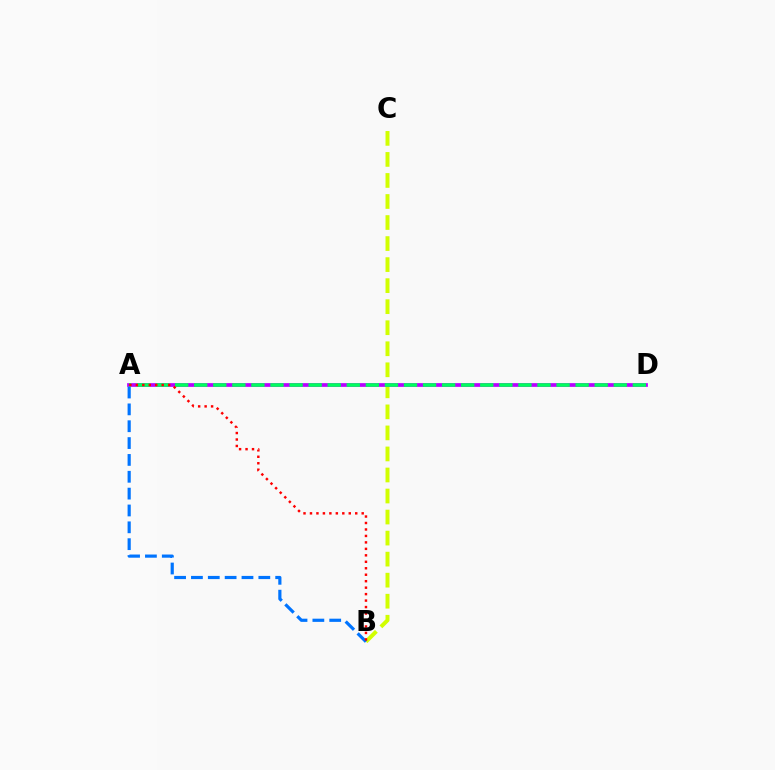{('B', 'C'): [{'color': '#d1ff00', 'line_style': 'dashed', 'thickness': 2.86}], ('A', 'D'): [{'color': '#b900ff', 'line_style': 'solid', 'thickness': 2.68}, {'color': '#00ff5c', 'line_style': 'dashed', 'thickness': 2.59}], ('A', 'B'): [{'color': '#0074ff', 'line_style': 'dashed', 'thickness': 2.29}, {'color': '#ff0000', 'line_style': 'dotted', 'thickness': 1.76}]}